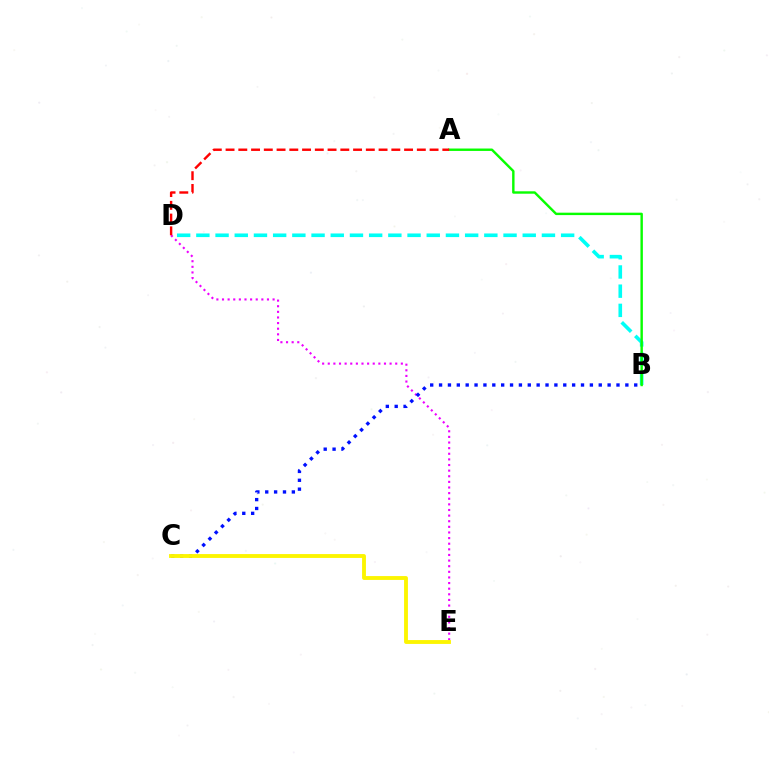{('B', 'D'): [{'color': '#00fff6', 'line_style': 'dashed', 'thickness': 2.61}], ('A', 'B'): [{'color': '#08ff00', 'line_style': 'solid', 'thickness': 1.74}], ('D', 'E'): [{'color': '#ee00ff', 'line_style': 'dotted', 'thickness': 1.53}], ('B', 'C'): [{'color': '#0010ff', 'line_style': 'dotted', 'thickness': 2.41}], ('C', 'E'): [{'color': '#fcf500', 'line_style': 'solid', 'thickness': 2.77}], ('A', 'D'): [{'color': '#ff0000', 'line_style': 'dashed', 'thickness': 1.73}]}